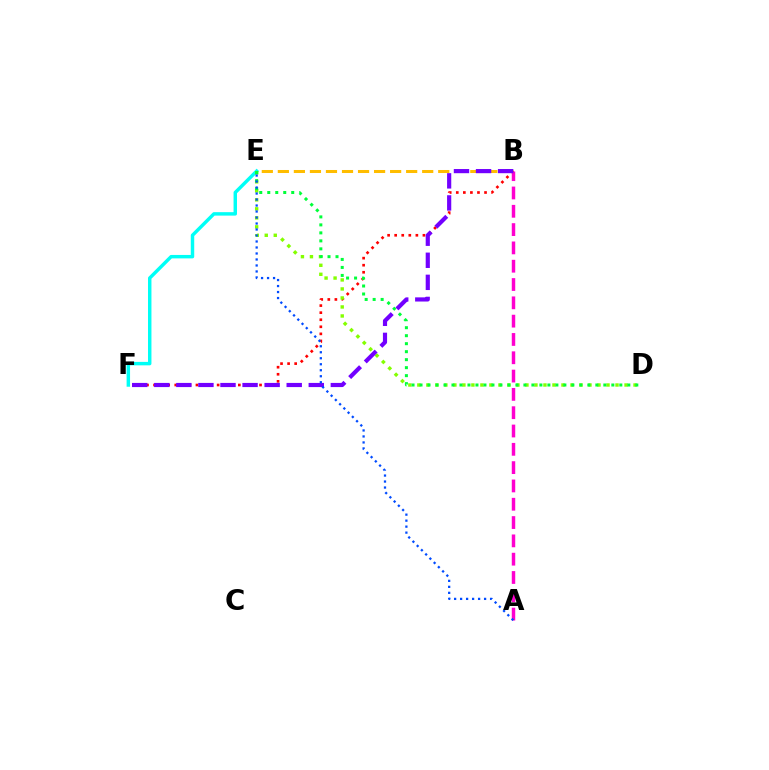{('B', 'E'): [{'color': '#ffbd00', 'line_style': 'dashed', 'thickness': 2.18}], ('B', 'F'): [{'color': '#ff0000', 'line_style': 'dotted', 'thickness': 1.92}, {'color': '#7200ff', 'line_style': 'dashed', 'thickness': 3.0}], ('E', 'F'): [{'color': '#00fff6', 'line_style': 'solid', 'thickness': 2.48}], ('A', 'B'): [{'color': '#ff00cf', 'line_style': 'dashed', 'thickness': 2.49}], ('D', 'E'): [{'color': '#84ff00', 'line_style': 'dotted', 'thickness': 2.45}, {'color': '#00ff39', 'line_style': 'dotted', 'thickness': 2.17}], ('A', 'E'): [{'color': '#004bff', 'line_style': 'dotted', 'thickness': 1.63}]}